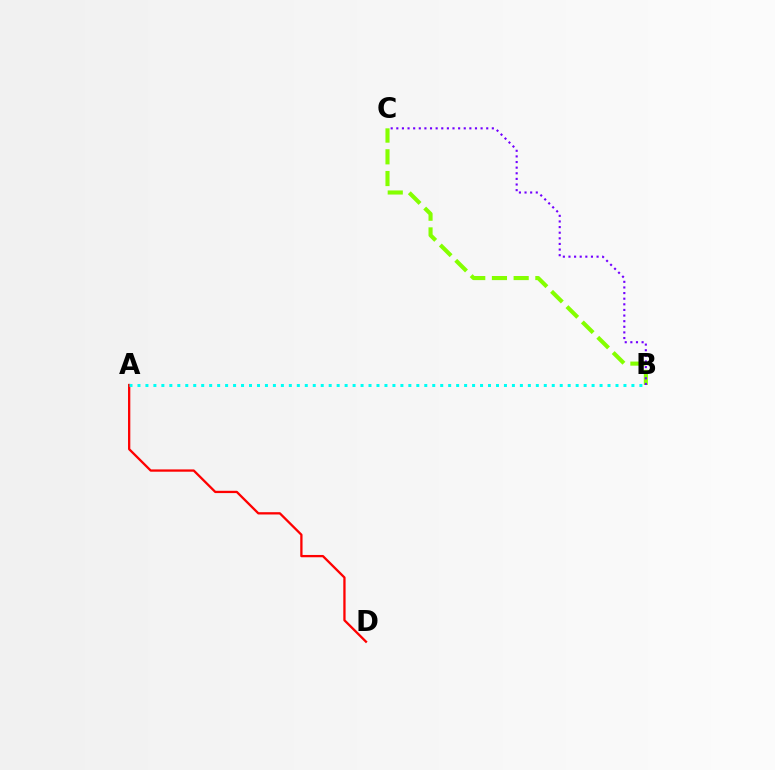{('A', 'D'): [{'color': '#ff0000', 'line_style': 'solid', 'thickness': 1.65}], ('B', 'C'): [{'color': '#84ff00', 'line_style': 'dashed', 'thickness': 2.95}, {'color': '#7200ff', 'line_style': 'dotted', 'thickness': 1.53}], ('A', 'B'): [{'color': '#00fff6', 'line_style': 'dotted', 'thickness': 2.16}]}